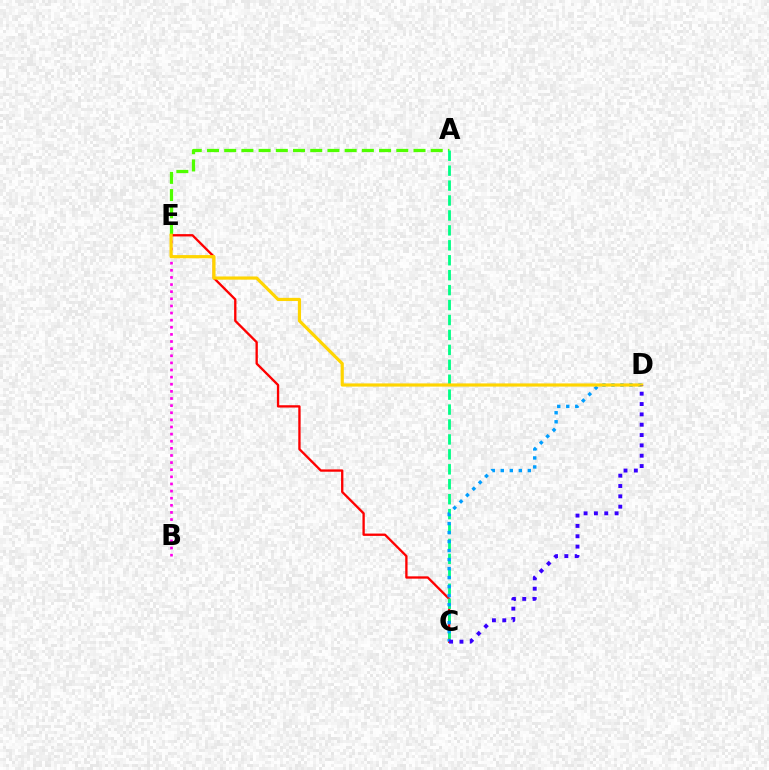{('A', 'E'): [{'color': '#4fff00', 'line_style': 'dashed', 'thickness': 2.34}], ('C', 'E'): [{'color': '#ff0000', 'line_style': 'solid', 'thickness': 1.68}], ('A', 'C'): [{'color': '#00ff86', 'line_style': 'dashed', 'thickness': 2.03}], ('B', 'E'): [{'color': '#ff00ed', 'line_style': 'dotted', 'thickness': 1.93}], ('C', 'D'): [{'color': '#009eff', 'line_style': 'dotted', 'thickness': 2.45}, {'color': '#3700ff', 'line_style': 'dotted', 'thickness': 2.81}], ('D', 'E'): [{'color': '#ffd500', 'line_style': 'solid', 'thickness': 2.29}]}